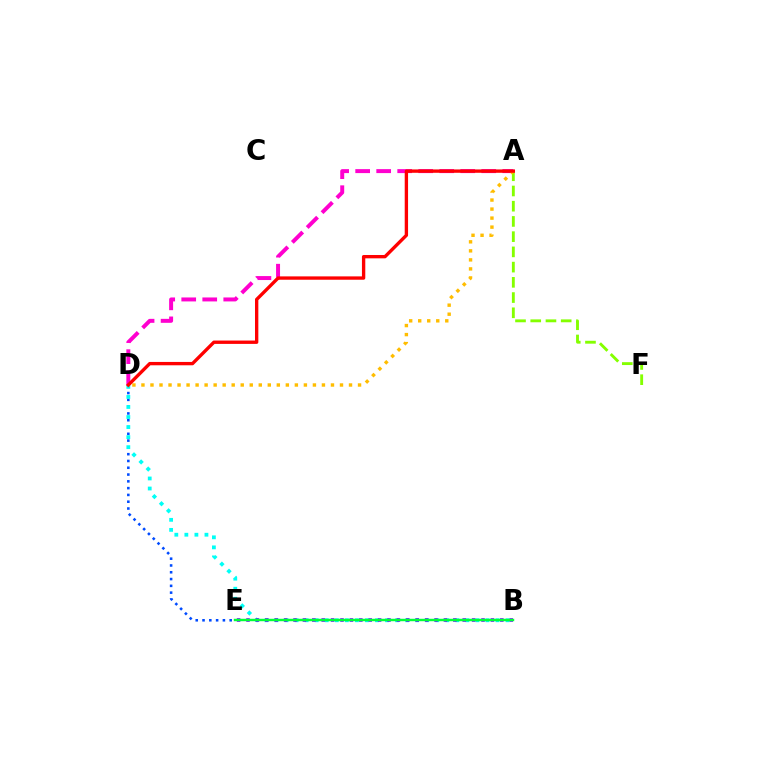{('A', 'F'): [{'color': '#84ff00', 'line_style': 'dashed', 'thickness': 2.07}], ('D', 'E'): [{'color': '#004bff', 'line_style': 'dotted', 'thickness': 1.84}], ('A', 'D'): [{'color': '#ff00cf', 'line_style': 'dashed', 'thickness': 2.85}, {'color': '#ffbd00', 'line_style': 'dotted', 'thickness': 2.45}, {'color': '#ff0000', 'line_style': 'solid', 'thickness': 2.41}], ('B', 'D'): [{'color': '#00fff6', 'line_style': 'dotted', 'thickness': 2.73}], ('B', 'E'): [{'color': '#7200ff', 'line_style': 'dotted', 'thickness': 2.55}, {'color': '#00ff39', 'line_style': 'solid', 'thickness': 1.76}]}